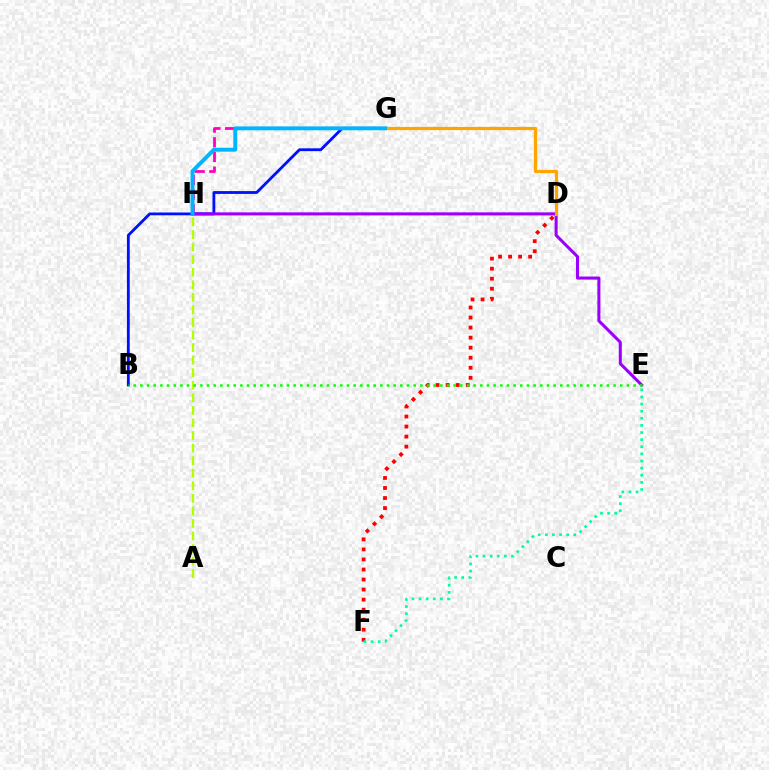{('G', 'H'): [{'color': '#ff00bd', 'line_style': 'dashed', 'thickness': 1.99}, {'color': '#00b5ff', 'line_style': 'solid', 'thickness': 2.8}], ('B', 'G'): [{'color': '#0010ff', 'line_style': 'solid', 'thickness': 2.03}], ('A', 'H'): [{'color': '#b3ff00', 'line_style': 'dashed', 'thickness': 1.71}], ('D', 'F'): [{'color': '#ff0000', 'line_style': 'dotted', 'thickness': 2.73}], ('E', 'H'): [{'color': '#9b00ff', 'line_style': 'solid', 'thickness': 2.2}], ('D', 'G'): [{'color': '#ffa500', 'line_style': 'solid', 'thickness': 2.31}], ('B', 'E'): [{'color': '#08ff00', 'line_style': 'dotted', 'thickness': 1.81}], ('E', 'F'): [{'color': '#00ff9d', 'line_style': 'dotted', 'thickness': 1.93}]}